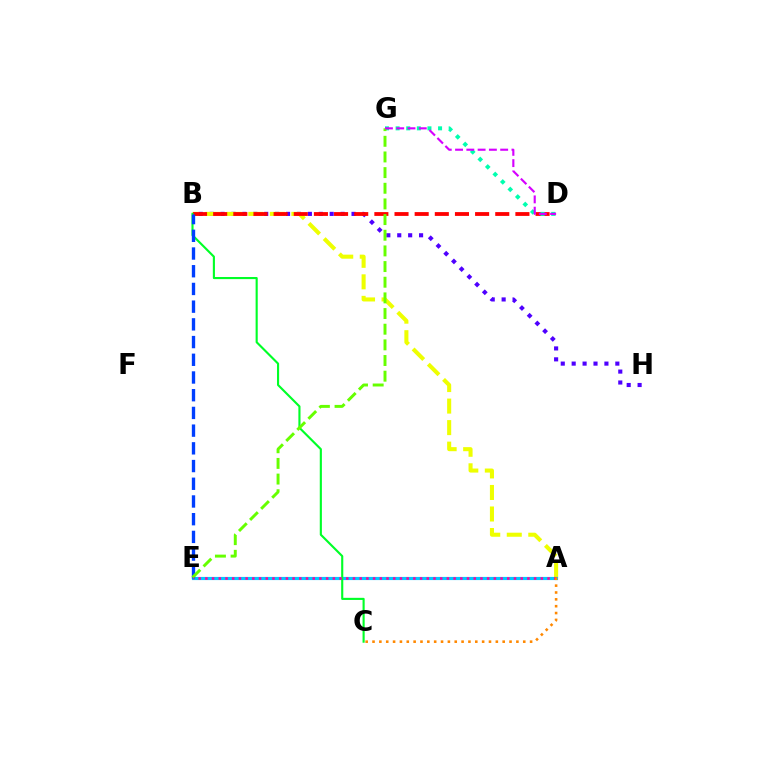{('B', 'H'): [{'color': '#4f00ff', 'line_style': 'dotted', 'thickness': 2.97}], ('A', 'B'): [{'color': '#eeff00', 'line_style': 'dashed', 'thickness': 2.92}], ('A', 'E'): [{'color': '#00c7ff', 'line_style': 'solid', 'thickness': 2.28}, {'color': '#ff00a0', 'line_style': 'dotted', 'thickness': 1.82}], ('B', 'D'): [{'color': '#ff0000', 'line_style': 'dashed', 'thickness': 2.74}], ('B', 'C'): [{'color': '#00ff27', 'line_style': 'solid', 'thickness': 1.53}], ('D', 'G'): [{'color': '#00ffaf', 'line_style': 'dotted', 'thickness': 2.88}, {'color': '#d600ff', 'line_style': 'dashed', 'thickness': 1.53}], ('B', 'E'): [{'color': '#003fff', 'line_style': 'dashed', 'thickness': 2.41}], ('E', 'G'): [{'color': '#66ff00', 'line_style': 'dashed', 'thickness': 2.13}], ('A', 'C'): [{'color': '#ff8800', 'line_style': 'dotted', 'thickness': 1.86}]}